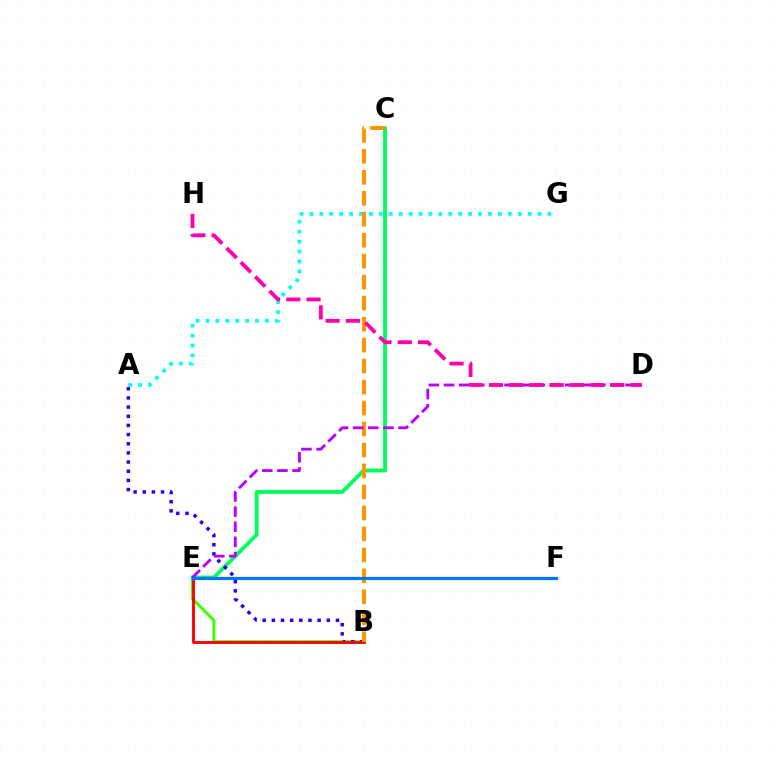{('B', 'E'): [{'color': '#3dff00', 'line_style': 'solid', 'thickness': 2.12}, {'color': '#ff0000', 'line_style': 'solid', 'thickness': 2.06}], ('C', 'E'): [{'color': '#00ff5c', 'line_style': 'solid', 'thickness': 2.76}], ('E', 'F'): [{'color': '#d1ff00', 'line_style': 'dotted', 'thickness': 2.0}, {'color': '#0074ff', 'line_style': 'solid', 'thickness': 2.32}], ('A', 'B'): [{'color': '#2500ff', 'line_style': 'dotted', 'thickness': 2.49}], ('A', 'G'): [{'color': '#00fff6', 'line_style': 'dotted', 'thickness': 2.69}], ('B', 'C'): [{'color': '#ff9400', 'line_style': 'dashed', 'thickness': 2.85}], ('D', 'E'): [{'color': '#b900ff', 'line_style': 'dashed', 'thickness': 2.06}], ('D', 'H'): [{'color': '#ff00ac', 'line_style': 'dashed', 'thickness': 2.75}]}